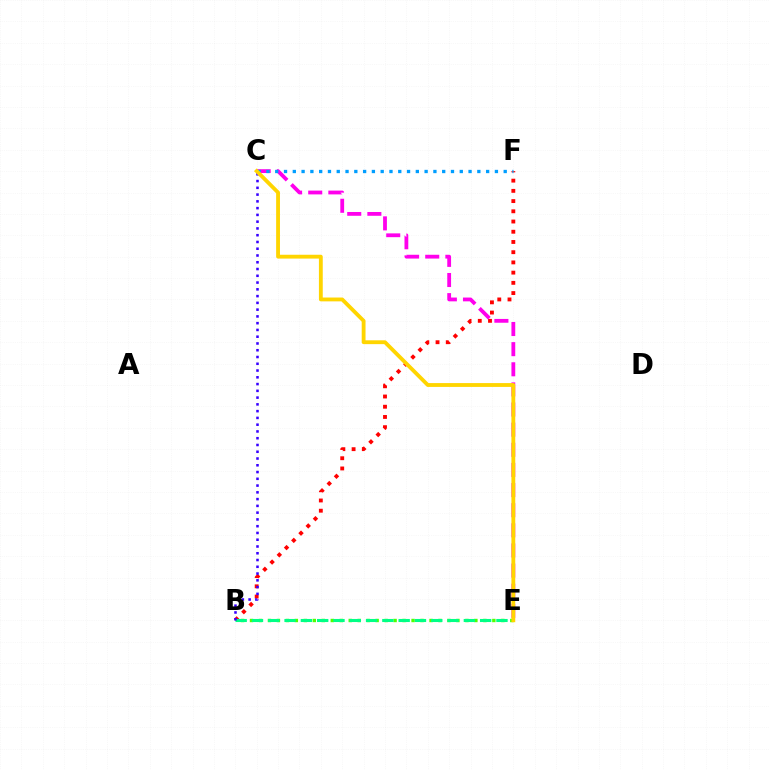{('B', 'F'): [{'color': '#ff0000', 'line_style': 'dotted', 'thickness': 2.78}], ('B', 'E'): [{'color': '#4fff00', 'line_style': 'dotted', 'thickness': 2.44}, {'color': '#00ff86', 'line_style': 'dashed', 'thickness': 2.21}], ('C', 'E'): [{'color': '#ff00ed', 'line_style': 'dashed', 'thickness': 2.73}, {'color': '#ffd500', 'line_style': 'solid', 'thickness': 2.76}], ('C', 'F'): [{'color': '#009eff', 'line_style': 'dotted', 'thickness': 2.39}], ('B', 'C'): [{'color': '#3700ff', 'line_style': 'dotted', 'thickness': 1.84}]}